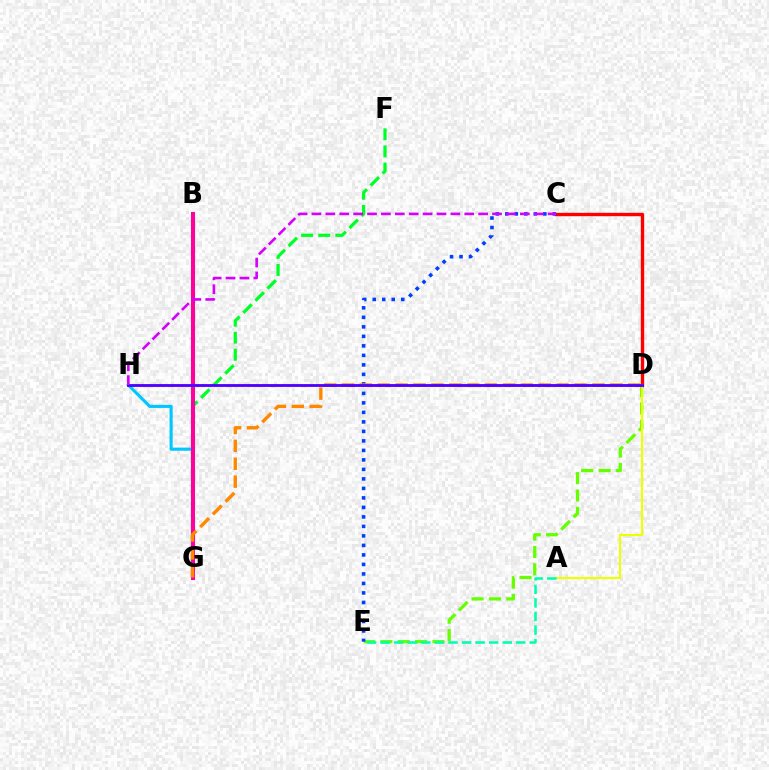{('D', 'E'): [{'color': '#66ff00', 'line_style': 'dashed', 'thickness': 2.36}], ('F', 'G'): [{'color': '#00ff27', 'line_style': 'dashed', 'thickness': 2.32}], ('C', 'D'): [{'color': '#ff0000', 'line_style': 'solid', 'thickness': 2.42}], ('G', 'H'): [{'color': '#00c7ff', 'line_style': 'solid', 'thickness': 2.24}], ('A', 'D'): [{'color': '#eeff00', 'line_style': 'solid', 'thickness': 1.55}], ('B', 'G'): [{'color': '#ff00a0', 'line_style': 'solid', 'thickness': 2.93}], ('C', 'E'): [{'color': '#003fff', 'line_style': 'dotted', 'thickness': 2.58}], ('A', 'E'): [{'color': '#00ffaf', 'line_style': 'dashed', 'thickness': 1.84}], ('D', 'G'): [{'color': '#ff8800', 'line_style': 'dashed', 'thickness': 2.43}], ('D', 'H'): [{'color': '#4f00ff', 'line_style': 'solid', 'thickness': 2.04}], ('C', 'H'): [{'color': '#d600ff', 'line_style': 'dashed', 'thickness': 1.89}]}